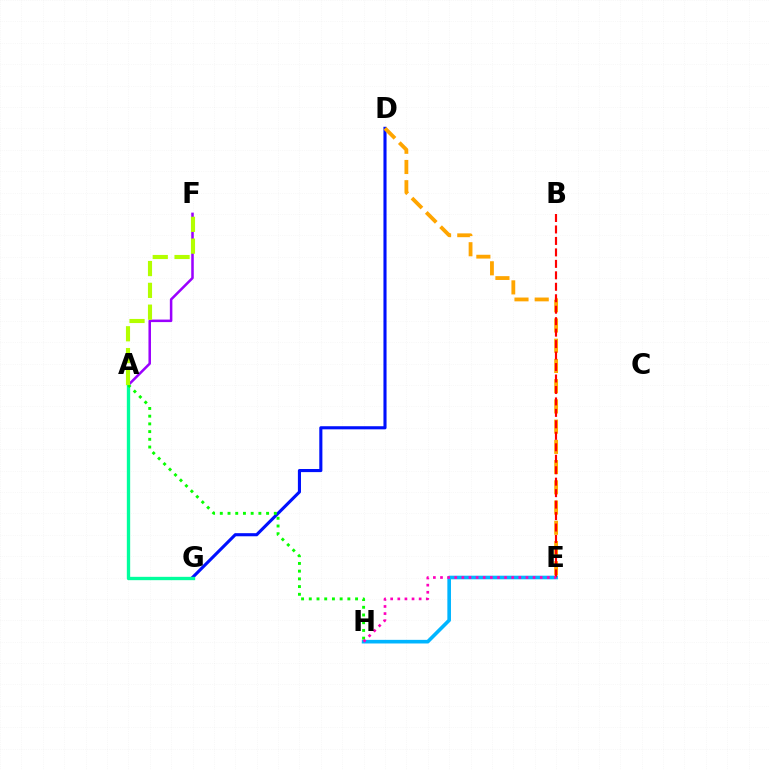{('D', 'G'): [{'color': '#0010ff', 'line_style': 'solid', 'thickness': 2.24}], ('D', 'E'): [{'color': '#ffa500', 'line_style': 'dashed', 'thickness': 2.75}], ('A', 'F'): [{'color': '#9b00ff', 'line_style': 'solid', 'thickness': 1.82}, {'color': '#b3ff00', 'line_style': 'dashed', 'thickness': 2.96}], ('E', 'H'): [{'color': '#00b5ff', 'line_style': 'solid', 'thickness': 2.61}, {'color': '#ff00bd', 'line_style': 'dotted', 'thickness': 1.93}], ('A', 'G'): [{'color': '#00ff9d', 'line_style': 'solid', 'thickness': 2.41}], ('B', 'E'): [{'color': '#ff0000', 'line_style': 'dashed', 'thickness': 1.56}], ('A', 'H'): [{'color': '#08ff00', 'line_style': 'dotted', 'thickness': 2.1}]}